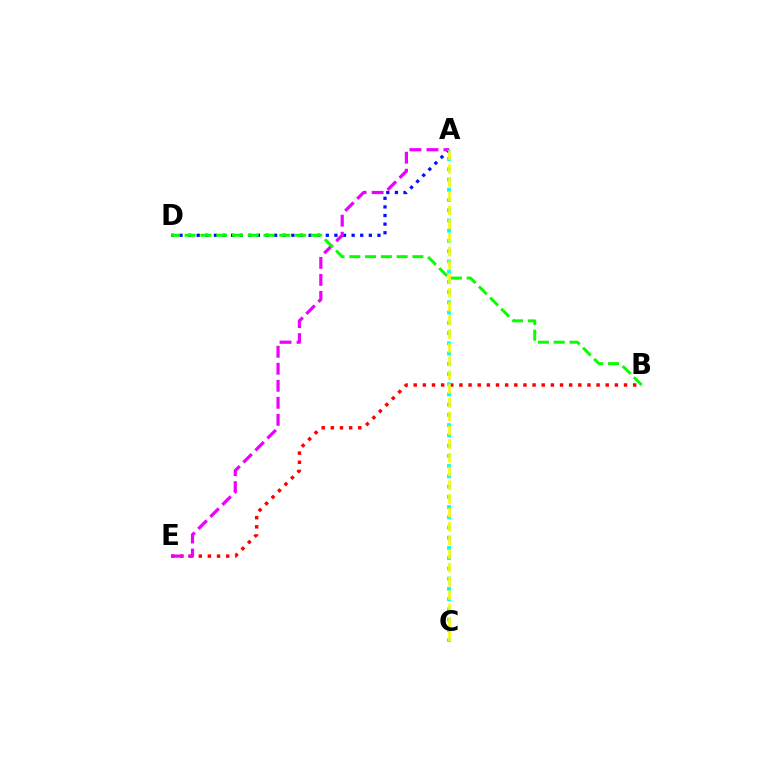{('A', 'D'): [{'color': '#0010ff', 'line_style': 'dotted', 'thickness': 2.34}], ('B', 'E'): [{'color': '#ff0000', 'line_style': 'dotted', 'thickness': 2.48}], ('A', 'E'): [{'color': '#ee00ff', 'line_style': 'dashed', 'thickness': 2.31}], ('A', 'C'): [{'color': '#00fff6', 'line_style': 'dotted', 'thickness': 2.78}, {'color': '#fcf500', 'line_style': 'dashed', 'thickness': 1.87}], ('B', 'D'): [{'color': '#08ff00', 'line_style': 'dashed', 'thickness': 2.14}]}